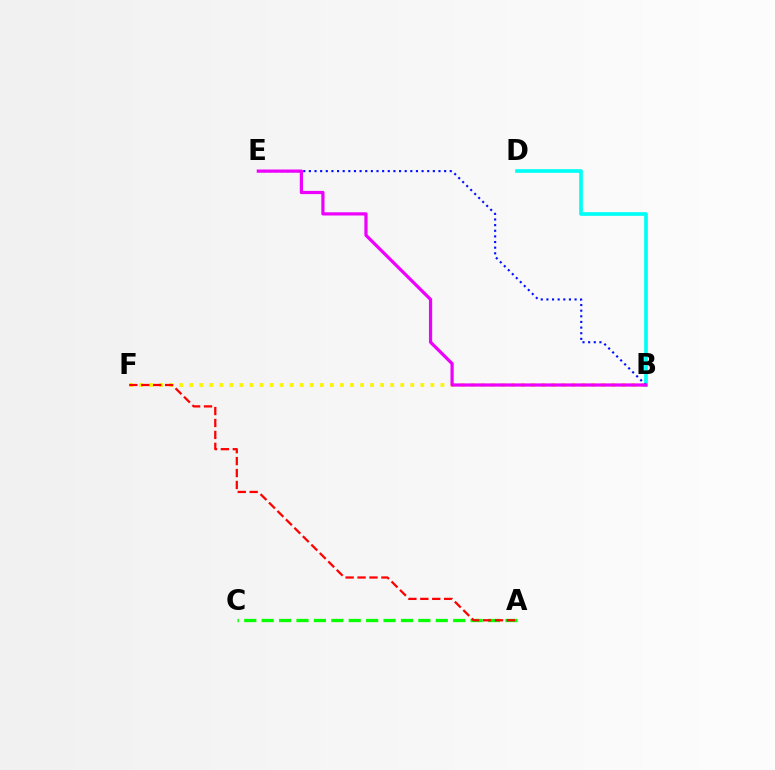{('A', 'C'): [{'color': '#08ff00', 'line_style': 'dashed', 'thickness': 2.37}], ('B', 'F'): [{'color': '#fcf500', 'line_style': 'dotted', 'thickness': 2.73}], ('B', 'D'): [{'color': '#00fff6', 'line_style': 'solid', 'thickness': 2.64}], ('A', 'F'): [{'color': '#ff0000', 'line_style': 'dashed', 'thickness': 1.62}], ('B', 'E'): [{'color': '#0010ff', 'line_style': 'dotted', 'thickness': 1.53}, {'color': '#ee00ff', 'line_style': 'solid', 'thickness': 2.32}]}